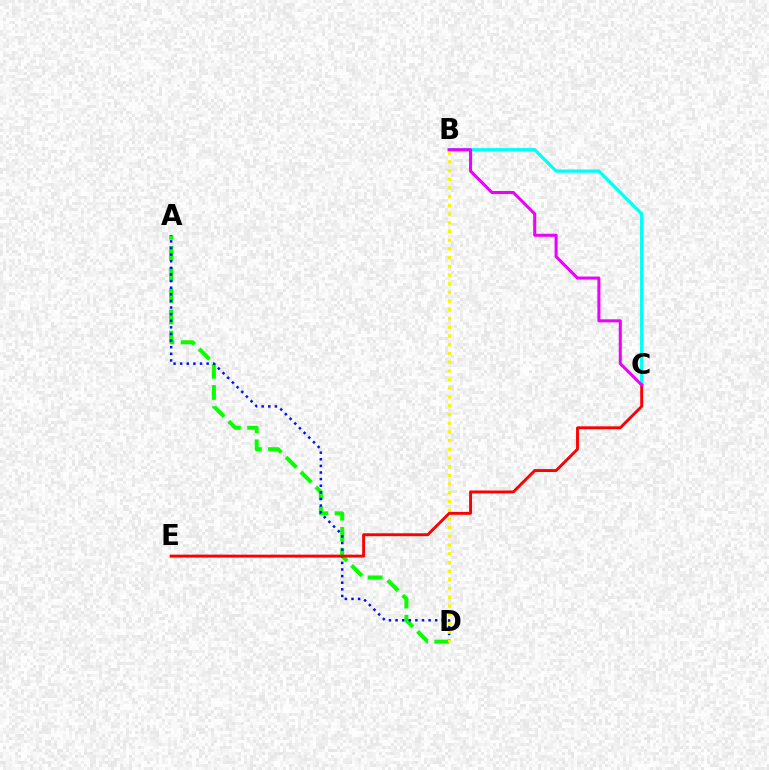{('A', 'D'): [{'color': '#08ff00', 'line_style': 'dashed', 'thickness': 2.87}, {'color': '#0010ff', 'line_style': 'dotted', 'thickness': 1.8}], ('B', 'C'): [{'color': '#00fff6', 'line_style': 'solid', 'thickness': 2.33}, {'color': '#ee00ff', 'line_style': 'solid', 'thickness': 2.19}], ('B', 'D'): [{'color': '#fcf500', 'line_style': 'dotted', 'thickness': 2.37}], ('C', 'E'): [{'color': '#ff0000', 'line_style': 'solid', 'thickness': 2.09}]}